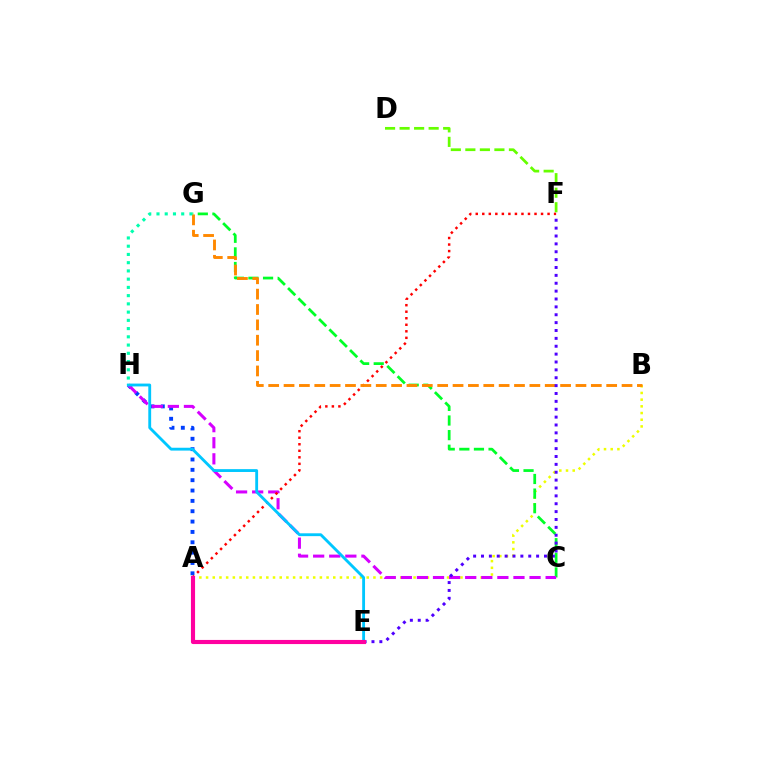{('A', 'B'): [{'color': '#eeff00', 'line_style': 'dotted', 'thickness': 1.82}], ('A', 'H'): [{'color': '#003fff', 'line_style': 'dotted', 'thickness': 2.81}], ('D', 'F'): [{'color': '#66ff00', 'line_style': 'dashed', 'thickness': 1.97}], ('C', 'G'): [{'color': '#00ff27', 'line_style': 'dashed', 'thickness': 1.98}], ('C', 'H'): [{'color': '#d600ff', 'line_style': 'dashed', 'thickness': 2.19}], ('A', 'F'): [{'color': '#ff0000', 'line_style': 'dotted', 'thickness': 1.77}], ('B', 'G'): [{'color': '#ff8800', 'line_style': 'dashed', 'thickness': 2.09}], ('E', 'F'): [{'color': '#4f00ff', 'line_style': 'dotted', 'thickness': 2.14}], ('E', 'H'): [{'color': '#00c7ff', 'line_style': 'solid', 'thickness': 2.05}], ('A', 'E'): [{'color': '#ff00a0', 'line_style': 'solid', 'thickness': 2.97}], ('G', 'H'): [{'color': '#00ffaf', 'line_style': 'dotted', 'thickness': 2.24}]}